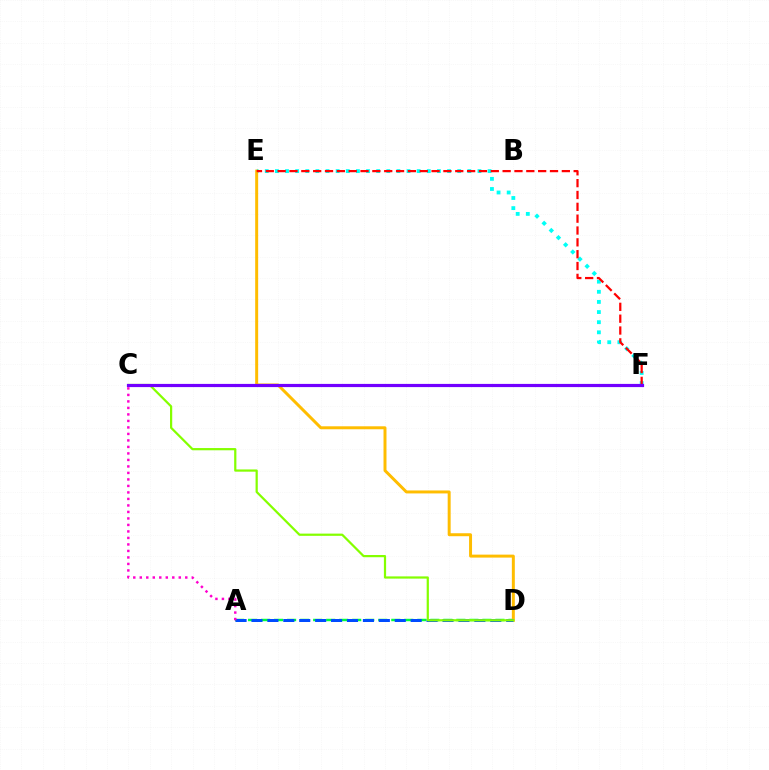{('E', 'F'): [{'color': '#00fff6', 'line_style': 'dotted', 'thickness': 2.75}, {'color': '#ff0000', 'line_style': 'dashed', 'thickness': 1.61}], ('A', 'D'): [{'color': '#00ff39', 'line_style': 'dashed', 'thickness': 1.77}, {'color': '#004bff', 'line_style': 'dashed', 'thickness': 2.16}], ('D', 'E'): [{'color': '#ffbd00', 'line_style': 'solid', 'thickness': 2.14}], ('C', 'D'): [{'color': '#84ff00', 'line_style': 'solid', 'thickness': 1.6}], ('C', 'F'): [{'color': '#7200ff', 'line_style': 'solid', 'thickness': 2.29}], ('A', 'C'): [{'color': '#ff00cf', 'line_style': 'dotted', 'thickness': 1.77}]}